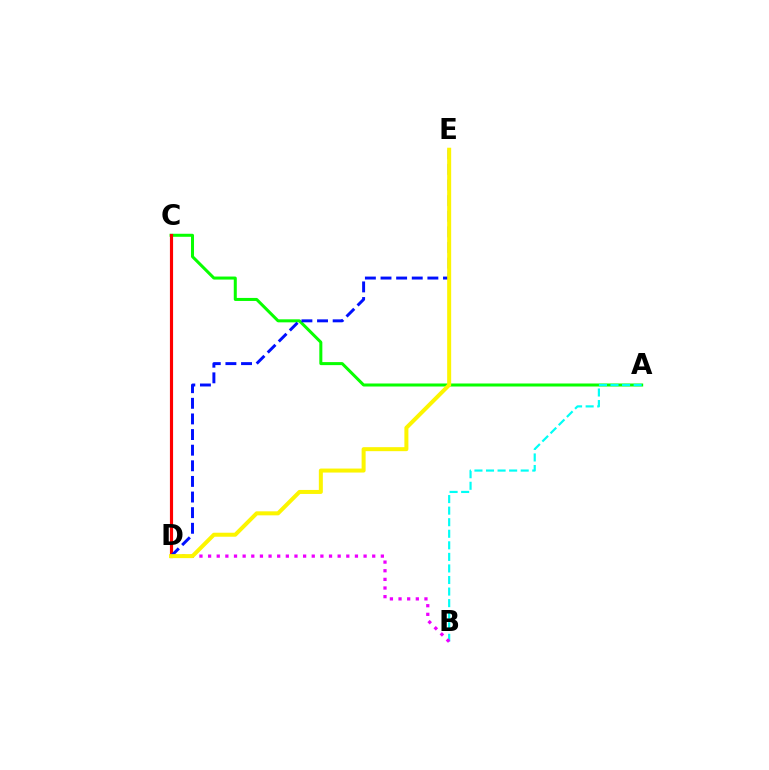{('A', 'C'): [{'color': '#08ff00', 'line_style': 'solid', 'thickness': 2.18}], ('C', 'D'): [{'color': '#ff0000', 'line_style': 'solid', 'thickness': 2.27}], ('A', 'B'): [{'color': '#00fff6', 'line_style': 'dashed', 'thickness': 1.57}], ('B', 'D'): [{'color': '#ee00ff', 'line_style': 'dotted', 'thickness': 2.35}], ('D', 'E'): [{'color': '#0010ff', 'line_style': 'dashed', 'thickness': 2.12}, {'color': '#fcf500', 'line_style': 'solid', 'thickness': 2.88}]}